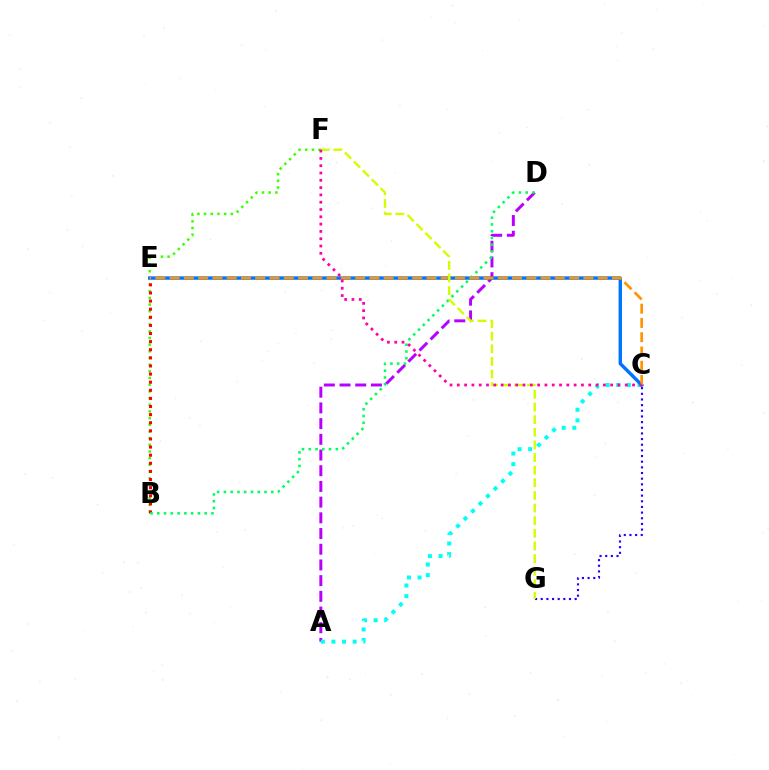{('A', 'D'): [{'color': '#b900ff', 'line_style': 'dashed', 'thickness': 2.13}], ('B', 'F'): [{'color': '#3dff00', 'line_style': 'dotted', 'thickness': 1.81}], ('A', 'C'): [{'color': '#00fff6', 'line_style': 'dotted', 'thickness': 2.88}], ('B', 'E'): [{'color': '#ff0000', 'line_style': 'dotted', 'thickness': 2.2}], ('C', 'E'): [{'color': '#0074ff', 'line_style': 'solid', 'thickness': 2.46}, {'color': '#ff9400', 'line_style': 'dashed', 'thickness': 1.94}], ('C', 'G'): [{'color': '#2500ff', 'line_style': 'dotted', 'thickness': 1.54}], ('B', 'D'): [{'color': '#00ff5c', 'line_style': 'dotted', 'thickness': 1.84}], ('F', 'G'): [{'color': '#d1ff00', 'line_style': 'dashed', 'thickness': 1.72}], ('C', 'F'): [{'color': '#ff00ac', 'line_style': 'dotted', 'thickness': 1.98}]}